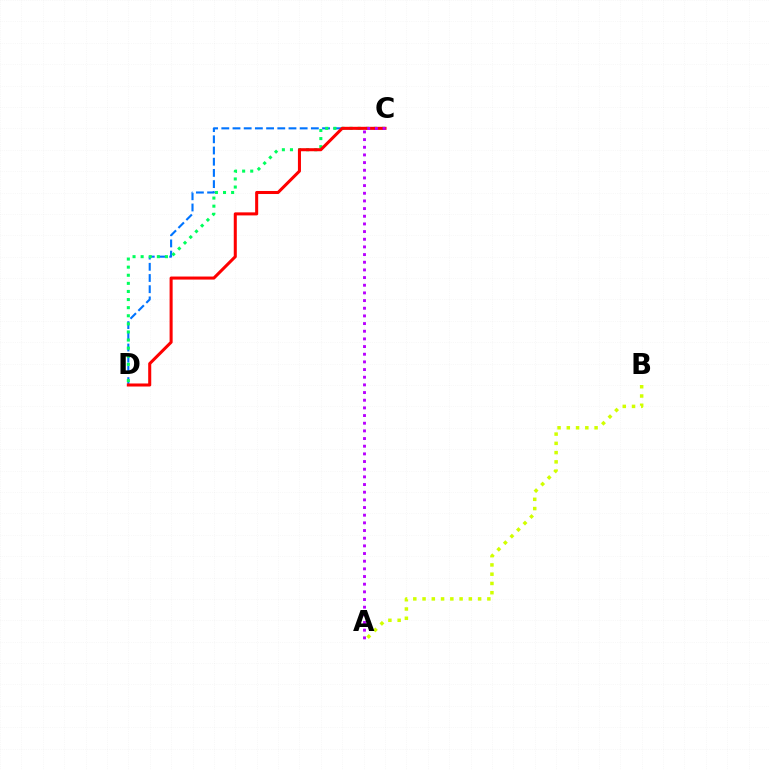{('A', 'B'): [{'color': '#d1ff00', 'line_style': 'dotted', 'thickness': 2.52}], ('C', 'D'): [{'color': '#0074ff', 'line_style': 'dashed', 'thickness': 1.52}, {'color': '#00ff5c', 'line_style': 'dotted', 'thickness': 2.2}, {'color': '#ff0000', 'line_style': 'solid', 'thickness': 2.19}], ('A', 'C'): [{'color': '#b900ff', 'line_style': 'dotted', 'thickness': 2.08}]}